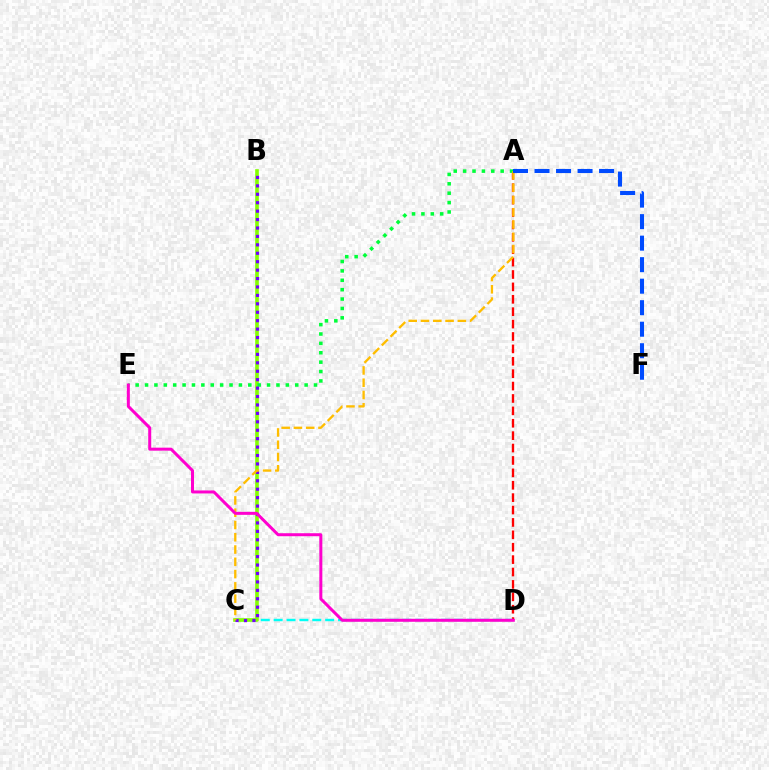{('A', 'D'): [{'color': '#ff0000', 'line_style': 'dashed', 'thickness': 1.68}], ('C', 'D'): [{'color': '#00fff6', 'line_style': 'dashed', 'thickness': 1.75}], ('B', 'C'): [{'color': '#84ff00', 'line_style': 'solid', 'thickness': 2.62}, {'color': '#7200ff', 'line_style': 'dotted', 'thickness': 2.29}], ('A', 'E'): [{'color': '#00ff39', 'line_style': 'dotted', 'thickness': 2.55}], ('A', 'C'): [{'color': '#ffbd00', 'line_style': 'dashed', 'thickness': 1.67}], ('A', 'F'): [{'color': '#004bff', 'line_style': 'dashed', 'thickness': 2.92}], ('D', 'E'): [{'color': '#ff00cf', 'line_style': 'solid', 'thickness': 2.16}]}